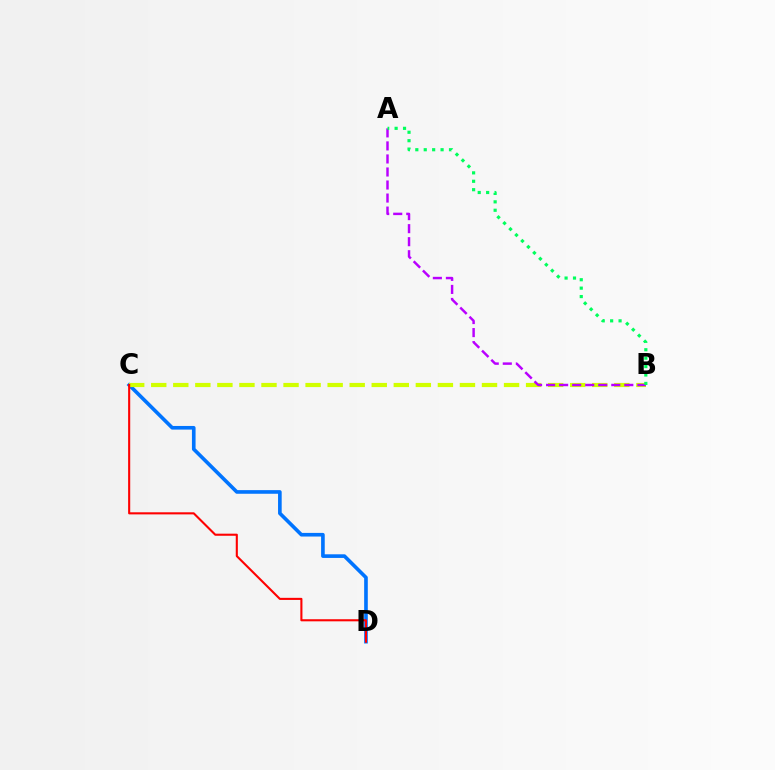{('C', 'D'): [{'color': '#0074ff', 'line_style': 'solid', 'thickness': 2.62}, {'color': '#ff0000', 'line_style': 'solid', 'thickness': 1.51}], ('B', 'C'): [{'color': '#d1ff00', 'line_style': 'dashed', 'thickness': 3.0}], ('A', 'B'): [{'color': '#b900ff', 'line_style': 'dashed', 'thickness': 1.77}, {'color': '#00ff5c', 'line_style': 'dotted', 'thickness': 2.29}]}